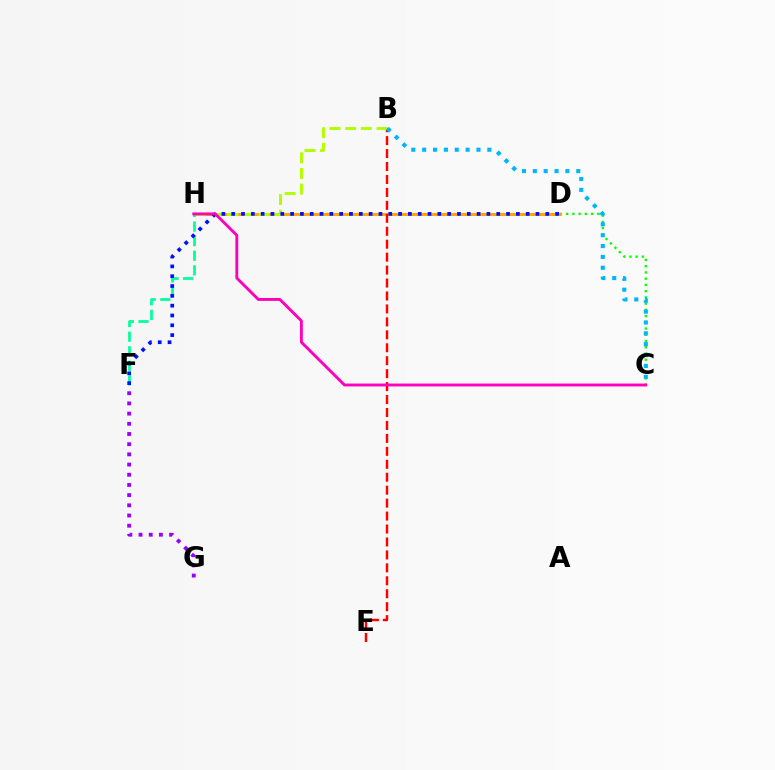{('C', 'D'): [{'color': '#08ff00', 'line_style': 'dotted', 'thickness': 1.69}], ('D', 'H'): [{'color': '#ffa500', 'line_style': 'solid', 'thickness': 2.12}], ('B', 'E'): [{'color': '#ff0000', 'line_style': 'dashed', 'thickness': 1.76}], ('B', 'H'): [{'color': '#b3ff00', 'line_style': 'dashed', 'thickness': 2.13}], ('B', 'C'): [{'color': '#00b5ff', 'line_style': 'dotted', 'thickness': 2.95}], ('F', 'H'): [{'color': '#00ff9d', 'line_style': 'dashed', 'thickness': 1.98}], ('F', 'G'): [{'color': '#9b00ff', 'line_style': 'dotted', 'thickness': 2.77}], ('D', 'F'): [{'color': '#0010ff', 'line_style': 'dotted', 'thickness': 2.67}], ('C', 'H'): [{'color': '#ff00bd', 'line_style': 'solid', 'thickness': 2.07}]}